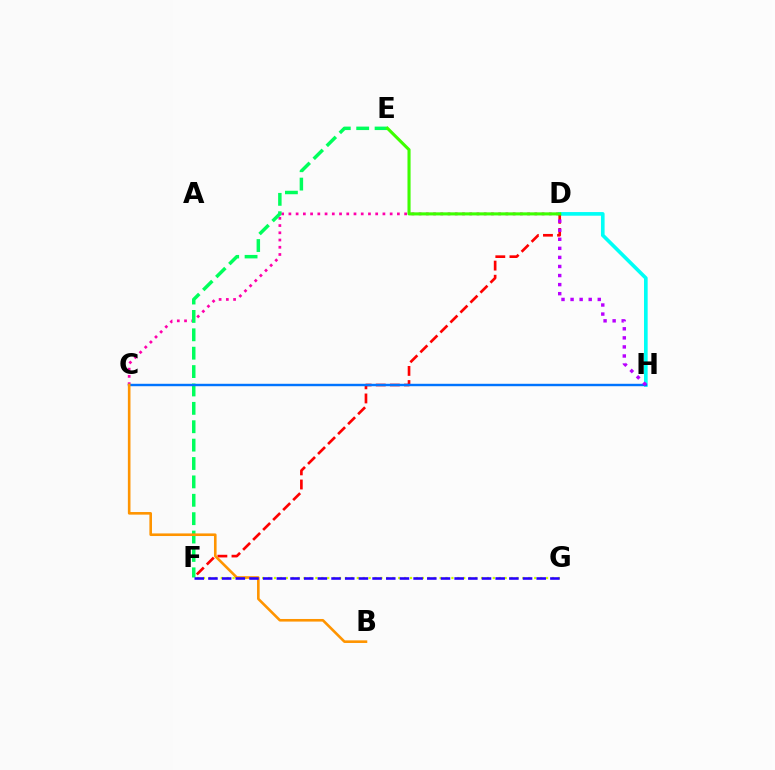{('C', 'D'): [{'color': '#ff00ac', 'line_style': 'dotted', 'thickness': 1.97}], ('D', 'H'): [{'color': '#00fff6', 'line_style': 'solid', 'thickness': 2.62}, {'color': '#b900ff', 'line_style': 'dotted', 'thickness': 2.46}], ('F', 'G'): [{'color': '#d1ff00', 'line_style': 'dotted', 'thickness': 1.61}, {'color': '#2500ff', 'line_style': 'dashed', 'thickness': 1.86}], ('E', 'F'): [{'color': '#00ff5c', 'line_style': 'dashed', 'thickness': 2.5}], ('D', 'F'): [{'color': '#ff0000', 'line_style': 'dashed', 'thickness': 1.92}], ('D', 'E'): [{'color': '#3dff00', 'line_style': 'solid', 'thickness': 2.22}], ('C', 'H'): [{'color': '#0074ff', 'line_style': 'solid', 'thickness': 1.74}], ('B', 'C'): [{'color': '#ff9400', 'line_style': 'solid', 'thickness': 1.88}]}